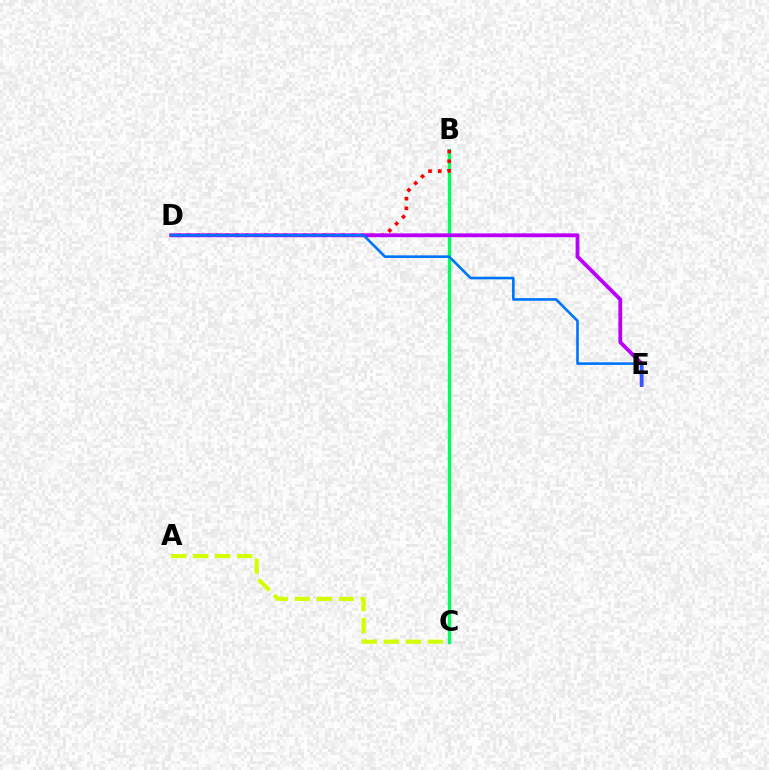{('A', 'C'): [{'color': '#d1ff00', 'line_style': 'dashed', 'thickness': 2.98}], ('B', 'C'): [{'color': '#00ff5c', 'line_style': 'solid', 'thickness': 2.4}], ('B', 'D'): [{'color': '#ff0000', 'line_style': 'dotted', 'thickness': 2.63}], ('D', 'E'): [{'color': '#b900ff', 'line_style': 'solid', 'thickness': 2.75}, {'color': '#0074ff', 'line_style': 'solid', 'thickness': 1.89}]}